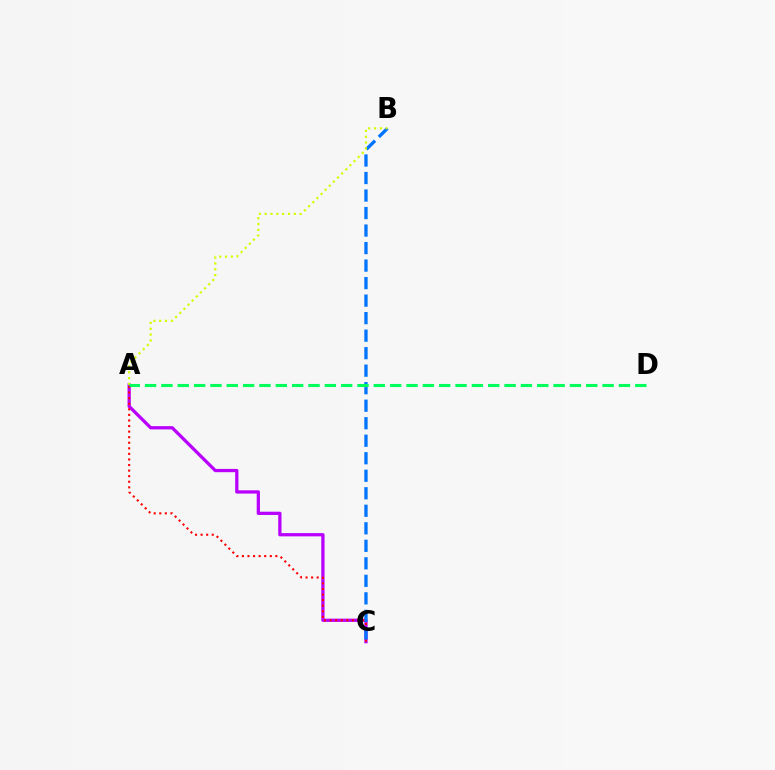{('A', 'C'): [{'color': '#b900ff', 'line_style': 'solid', 'thickness': 2.35}, {'color': '#ff0000', 'line_style': 'dotted', 'thickness': 1.51}], ('B', 'C'): [{'color': '#0074ff', 'line_style': 'dashed', 'thickness': 2.38}], ('A', 'B'): [{'color': '#d1ff00', 'line_style': 'dotted', 'thickness': 1.58}], ('A', 'D'): [{'color': '#00ff5c', 'line_style': 'dashed', 'thickness': 2.22}]}